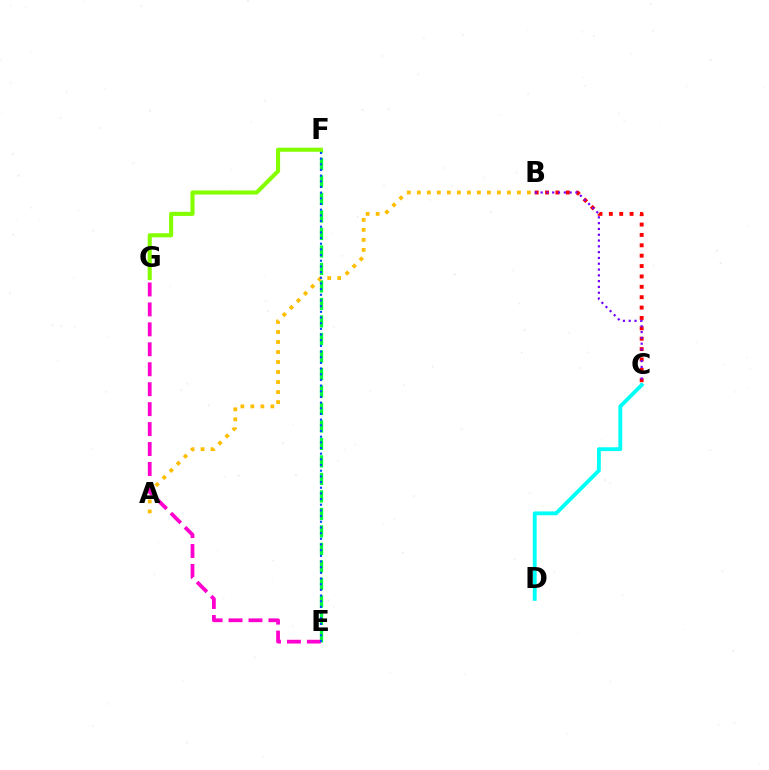{('E', 'F'): [{'color': '#00ff39', 'line_style': 'dashed', 'thickness': 2.38}, {'color': '#004bff', 'line_style': 'dotted', 'thickness': 1.54}], ('B', 'C'): [{'color': '#ff0000', 'line_style': 'dotted', 'thickness': 2.82}, {'color': '#7200ff', 'line_style': 'dotted', 'thickness': 1.58}], ('A', 'B'): [{'color': '#ffbd00', 'line_style': 'dotted', 'thickness': 2.72}], ('C', 'D'): [{'color': '#00fff6', 'line_style': 'solid', 'thickness': 2.76}], ('E', 'G'): [{'color': '#ff00cf', 'line_style': 'dashed', 'thickness': 2.71}], ('F', 'G'): [{'color': '#84ff00', 'line_style': 'solid', 'thickness': 2.95}]}